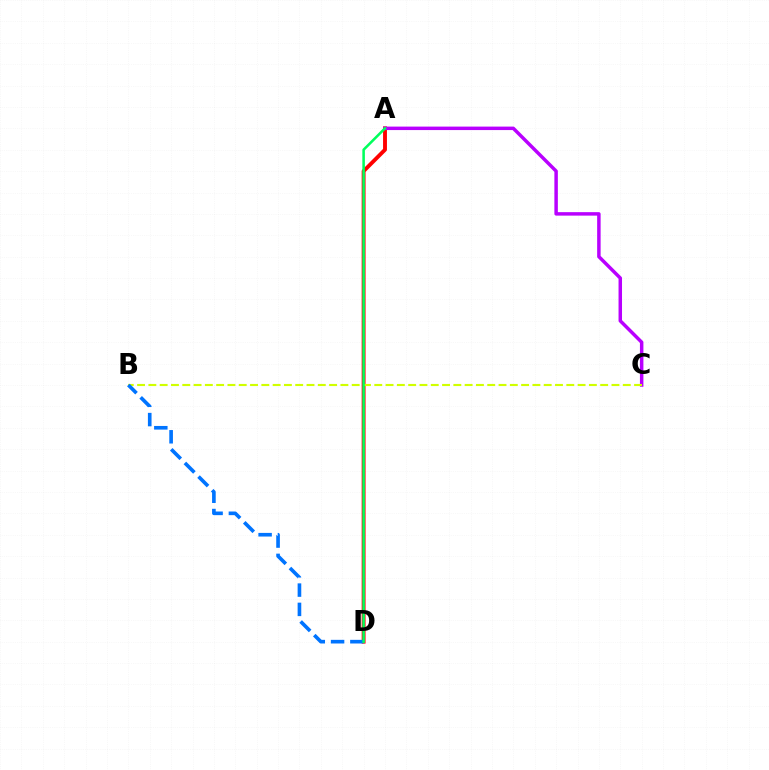{('A', 'D'): [{'color': '#ff0000', 'line_style': 'solid', 'thickness': 2.8}, {'color': '#00ff5c', 'line_style': 'solid', 'thickness': 1.83}], ('A', 'C'): [{'color': '#b900ff', 'line_style': 'solid', 'thickness': 2.5}], ('B', 'C'): [{'color': '#d1ff00', 'line_style': 'dashed', 'thickness': 1.53}], ('B', 'D'): [{'color': '#0074ff', 'line_style': 'dashed', 'thickness': 2.62}]}